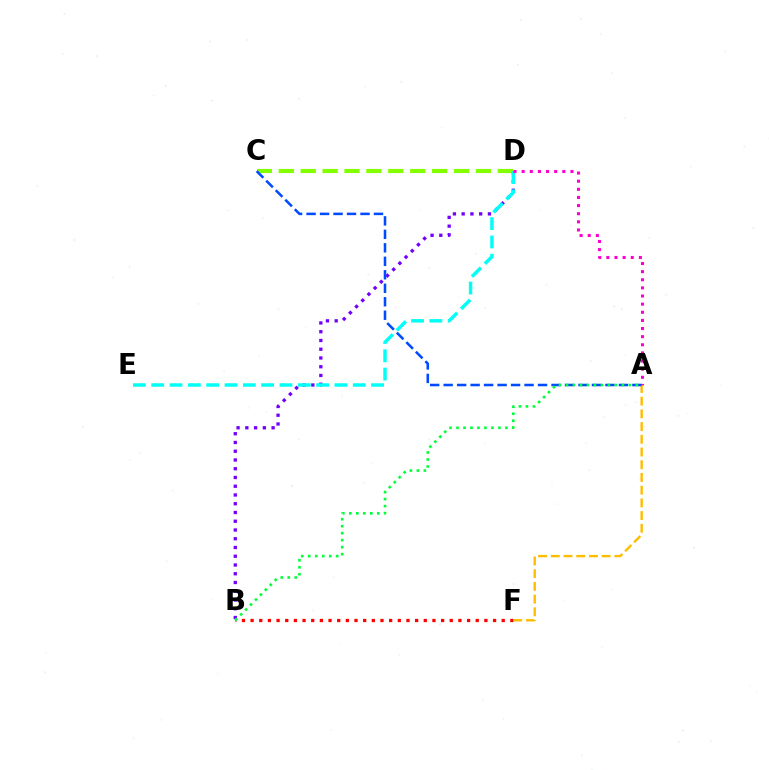{('B', 'D'): [{'color': '#7200ff', 'line_style': 'dotted', 'thickness': 2.38}], ('C', 'D'): [{'color': '#84ff00', 'line_style': 'dashed', 'thickness': 2.98}], ('B', 'F'): [{'color': '#ff0000', 'line_style': 'dotted', 'thickness': 2.35}], ('D', 'E'): [{'color': '#00fff6', 'line_style': 'dashed', 'thickness': 2.49}], ('A', 'D'): [{'color': '#ff00cf', 'line_style': 'dotted', 'thickness': 2.21}], ('A', 'F'): [{'color': '#ffbd00', 'line_style': 'dashed', 'thickness': 1.73}], ('A', 'C'): [{'color': '#004bff', 'line_style': 'dashed', 'thickness': 1.83}], ('A', 'B'): [{'color': '#00ff39', 'line_style': 'dotted', 'thickness': 1.9}]}